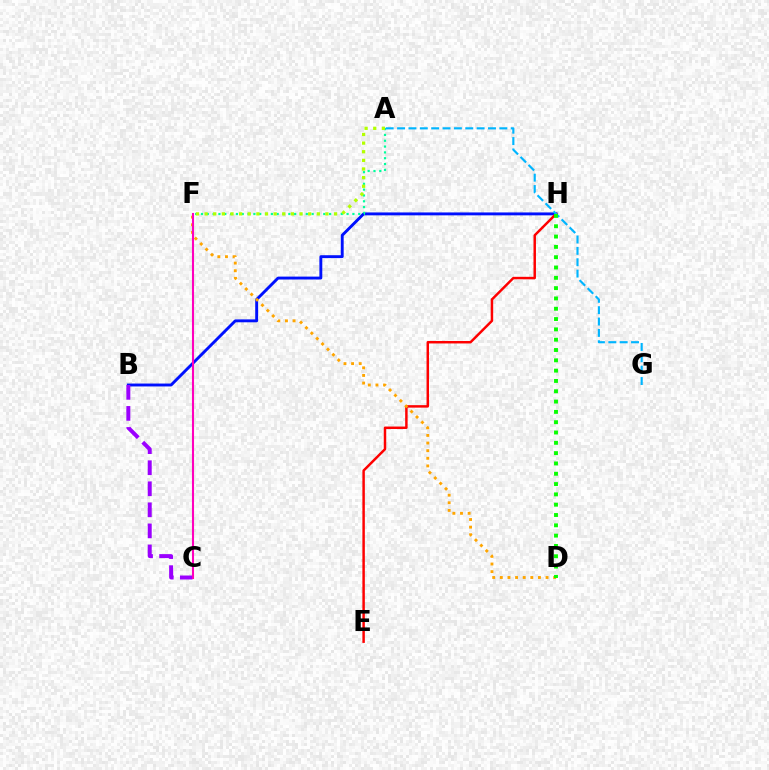{('B', 'H'): [{'color': '#0010ff', 'line_style': 'solid', 'thickness': 2.09}], ('E', 'H'): [{'color': '#ff0000', 'line_style': 'solid', 'thickness': 1.78}], ('B', 'C'): [{'color': '#9b00ff', 'line_style': 'dashed', 'thickness': 2.86}], ('A', 'F'): [{'color': '#00ff9d', 'line_style': 'dotted', 'thickness': 1.58}, {'color': '#b3ff00', 'line_style': 'dotted', 'thickness': 2.35}], ('D', 'F'): [{'color': '#ffa500', 'line_style': 'dotted', 'thickness': 2.07}], ('A', 'G'): [{'color': '#00b5ff', 'line_style': 'dashed', 'thickness': 1.54}], ('D', 'H'): [{'color': '#08ff00', 'line_style': 'dotted', 'thickness': 2.8}], ('C', 'F'): [{'color': '#ff00bd', 'line_style': 'solid', 'thickness': 1.5}]}